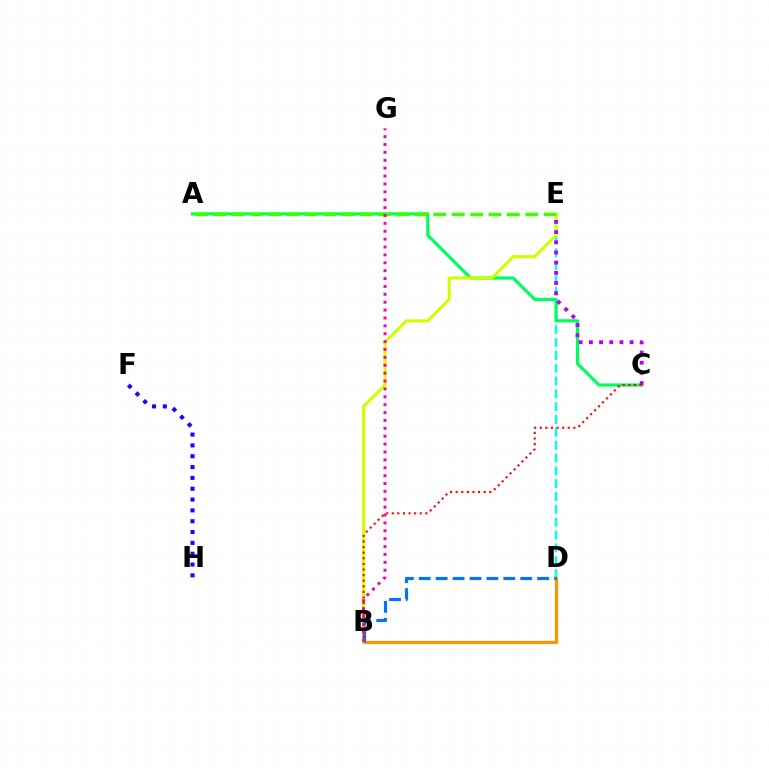{('D', 'E'): [{'color': '#00fff6', 'line_style': 'dashed', 'thickness': 1.74}], ('A', 'C'): [{'color': '#00ff5c', 'line_style': 'solid', 'thickness': 2.29}], ('B', 'D'): [{'color': '#ff9400', 'line_style': 'solid', 'thickness': 2.34}, {'color': '#0074ff', 'line_style': 'dashed', 'thickness': 2.3}], ('B', 'E'): [{'color': '#d1ff00', 'line_style': 'solid', 'thickness': 2.22}], ('C', 'E'): [{'color': '#b900ff', 'line_style': 'dotted', 'thickness': 2.77}], ('A', 'E'): [{'color': '#3dff00', 'line_style': 'dashed', 'thickness': 2.5}], ('F', 'H'): [{'color': '#2500ff', 'line_style': 'dotted', 'thickness': 2.94}], ('B', 'C'): [{'color': '#ff0000', 'line_style': 'dotted', 'thickness': 1.52}], ('B', 'G'): [{'color': '#ff00ac', 'line_style': 'dotted', 'thickness': 2.14}]}